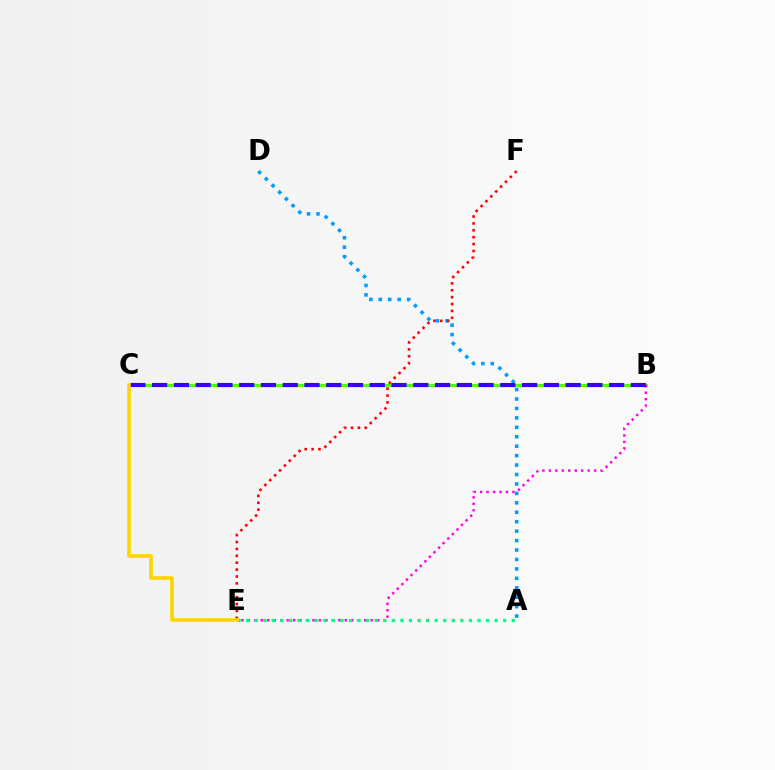{('B', 'C'): [{'color': '#4fff00', 'line_style': 'solid', 'thickness': 2.29}, {'color': '#3700ff', 'line_style': 'dashed', 'thickness': 2.96}], ('A', 'D'): [{'color': '#009eff', 'line_style': 'dotted', 'thickness': 2.56}], ('B', 'E'): [{'color': '#ff00ed', 'line_style': 'dotted', 'thickness': 1.76}], ('A', 'E'): [{'color': '#00ff86', 'line_style': 'dotted', 'thickness': 2.33}], ('E', 'F'): [{'color': '#ff0000', 'line_style': 'dotted', 'thickness': 1.87}], ('C', 'E'): [{'color': '#ffd500', 'line_style': 'solid', 'thickness': 2.62}]}